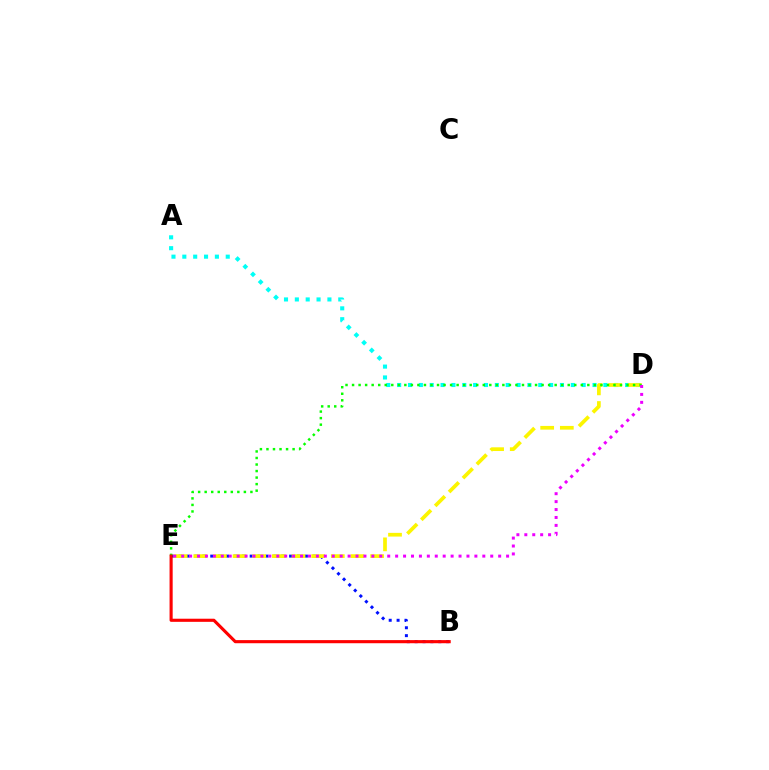{('A', 'D'): [{'color': '#00fff6', 'line_style': 'dotted', 'thickness': 2.95}], ('B', 'E'): [{'color': '#0010ff', 'line_style': 'dotted', 'thickness': 2.14}, {'color': '#ff0000', 'line_style': 'solid', 'thickness': 2.24}], ('D', 'E'): [{'color': '#fcf500', 'line_style': 'dashed', 'thickness': 2.67}, {'color': '#08ff00', 'line_style': 'dotted', 'thickness': 1.78}, {'color': '#ee00ff', 'line_style': 'dotted', 'thickness': 2.15}]}